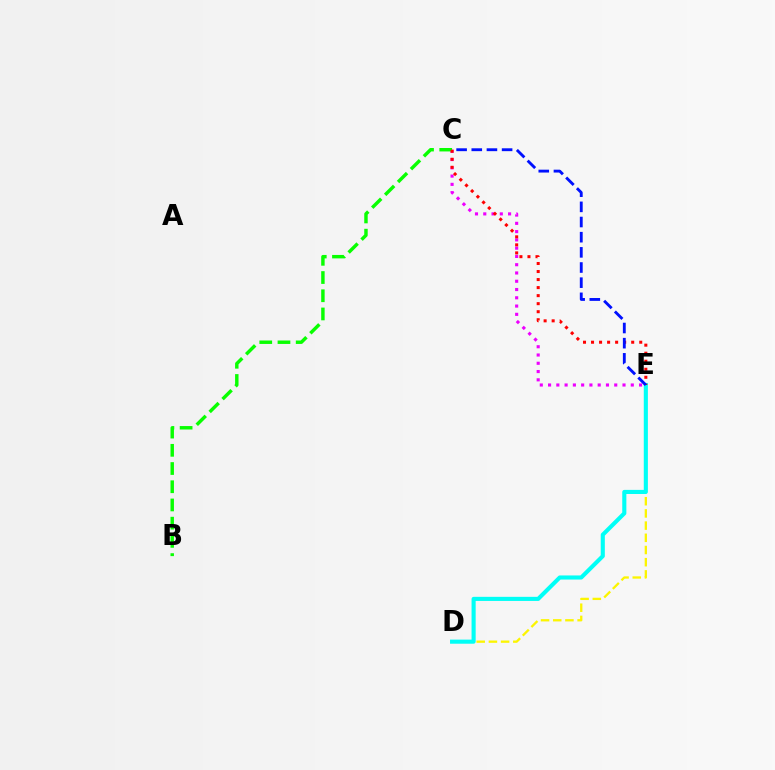{('C', 'E'): [{'color': '#ee00ff', 'line_style': 'dotted', 'thickness': 2.25}, {'color': '#ff0000', 'line_style': 'dotted', 'thickness': 2.18}, {'color': '#0010ff', 'line_style': 'dashed', 'thickness': 2.06}], ('D', 'E'): [{'color': '#fcf500', 'line_style': 'dashed', 'thickness': 1.66}, {'color': '#00fff6', 'line_style': 'solid', 'thickness': 2.96}], ('B', 'C'): [{'color': '#08ff00', 'line_style': 'dashed', 'thickness': 2.47}]}